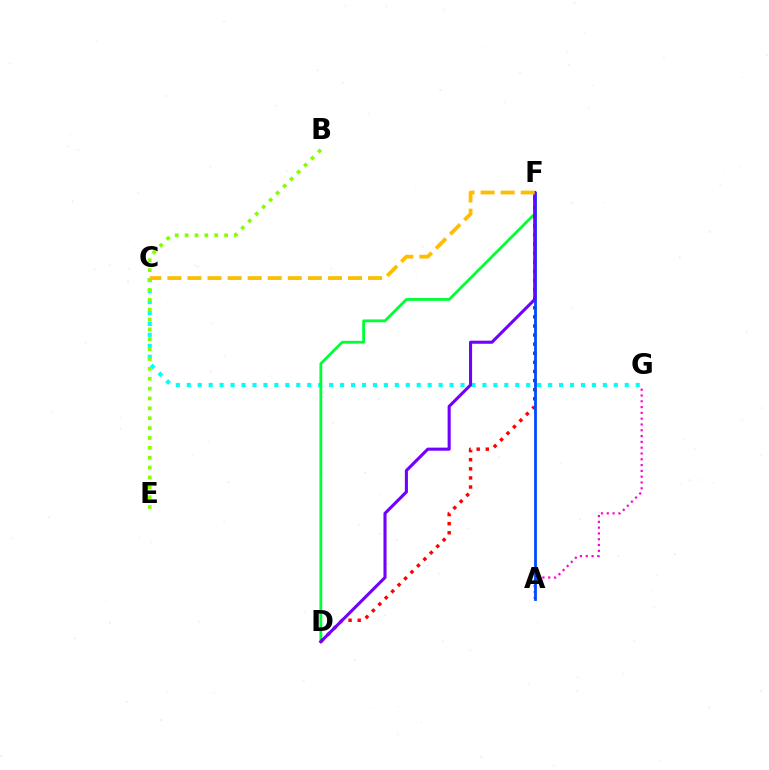{('C', 'G'): [{'color': '#00fff6', 'line_style': 'dotted', 'thickness': 2.98}], ('D', 'F'): [{'color': '#00ff39', 'line_style': 'solid', 'thickness': 2.02}, {'color': '#ff0000', 'line_style': 'dotted', 'thickness': 2.47}, {'color': '#7200ff', 'line_style': 'solid', 'thickness': 2.22}], ('A', 'G'): [{'color': '#ff00cf', 'line_style': 'dotted', 'thickness': 1.58}], ('B', 'E'): [{'color': '#84ff00', 'line_style': 'dotted', 'thickness': 2.68}], ('A', 'F'): [{'color': '#004bff', 'line_style': 'solid', 'thickness': 2.01}], ('C', 'F'): [{'color': '#ffbd00', 'line_style': 'dashed', 'thickness': 2.73}]}